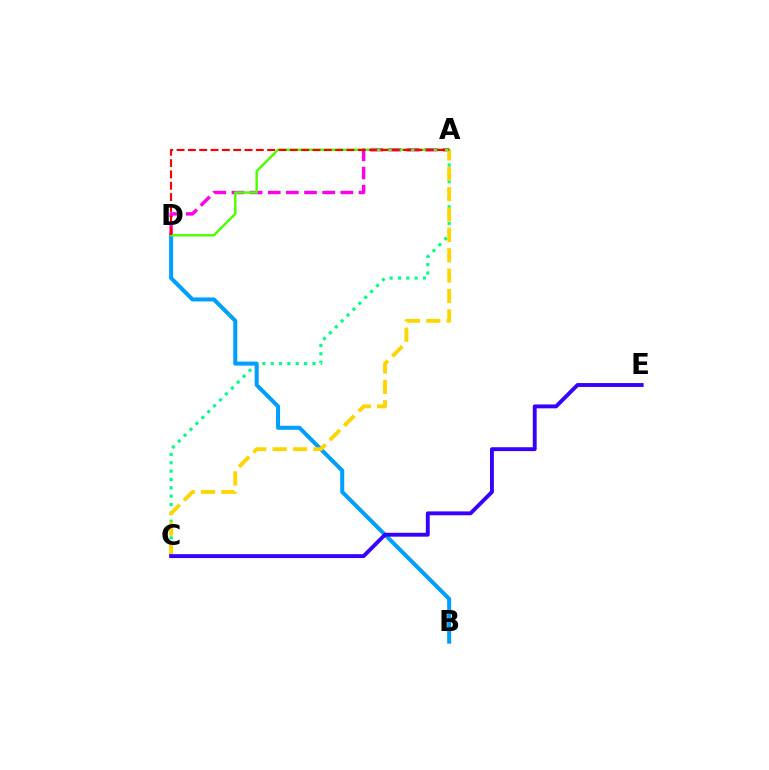{('A', 'C'): [{'color': '#00ff86', 'line_style': 'dotted', 'thickness': 2.27}, {'color': '#ffd500', 'line_style': 'dashed', 'thickness': 2.77}], ('B', 'D'): [{'color': '#009eff', 'line_style': 'solid', 'thickness': 2.89}], ('A', 'D'): [{'color': '#ff00ed', 'line_style': 'dashed', 'thickness': 2.47}, {'color': '#4fff00', 'line_style': 'solid', 'thickness': 1.75}, {'color': '#ff0000', 'line_style': 'dashed', 'thickness': 1.54}], ('C', 'E'): [{'color': '#3700ff', 'line_style': 'solid', 'thickness': 2.8}]}